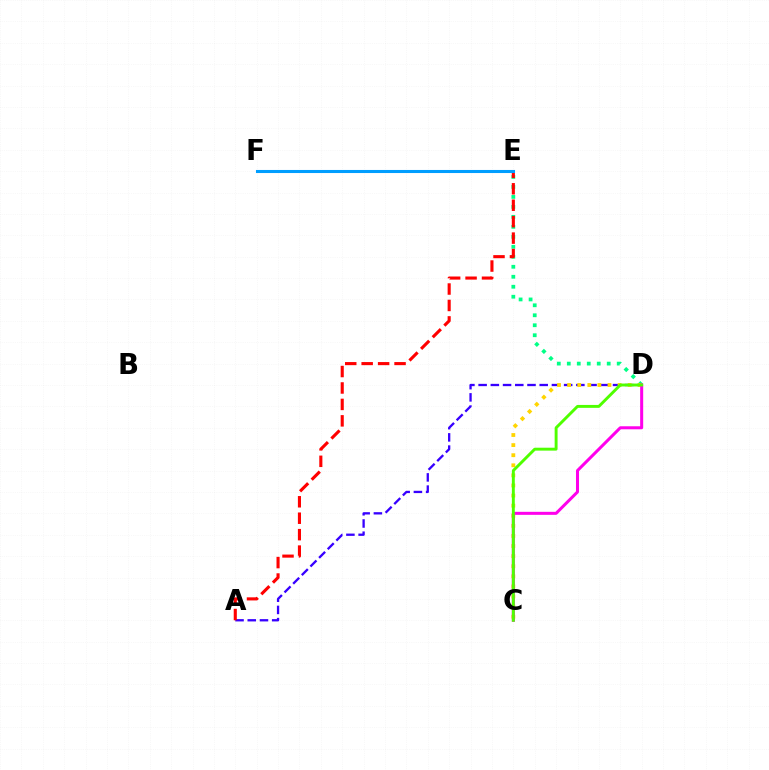{('A', 'D'): [{'color': '#3700ff', 'line_style': 'dashed', 'thickness': 1.66}], ('D', 'E'): [{'color': '#00ff86', 'line_style': 'dotted', 'thickness': 2.71}], ('A', 'E'): [{'color': '#ff0000', 'line_style': 'dashed', 'thickness': 2.23}], ('C', 'D'): [{'color': '#ffd500', 'line_style': 'dotted', 'thickness': 2.74}, {'color': '#ff00ed', 'line_style': 'solid', 'thickness': 2.18}, {'color': '#4fff00', 'line_style': 'solid', 'thickness': 2.1}], ('E', 'F'): [{'color': '#009eff', 'line_style': 'solid', 'thickness': 2.21}]}